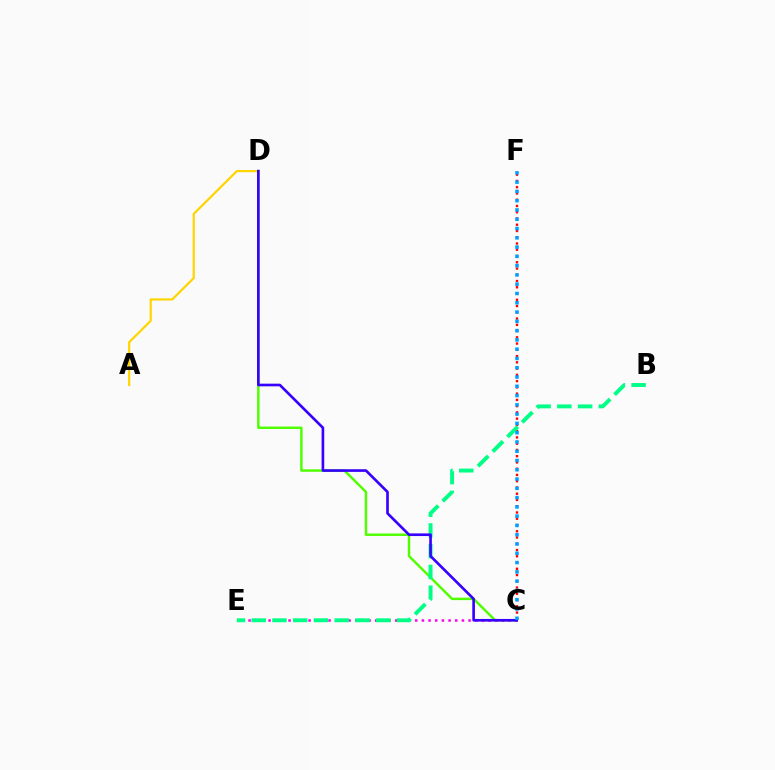{('A', 'D'): [{'color': '#ffd500', 'line_style': 'solid', 'thickness': 1.6}], ('C', 'D'): [{'color': '#4fff00', 'line_style': 'solid', 'thickness': 1.76}, {'color': '#3700ff', 'line_style': 'solid', 'thickness': 1.91}], ('C', 'F'): [{'color': '#ff0000', 'line_style': 'dotted', 'thickness': 1.7}, {'color': '#009eff', 'line_style': 'dotted', 'thickness': 2.52}], ('C', 'E'): [{'color': '#ff00ed', 'line_style': 'dotted', 'thickness': 1.81}], ('B', 'E'): [{'color': '#00ff86', 'line_style': 'dashed', 'thickness': 2.82}]}